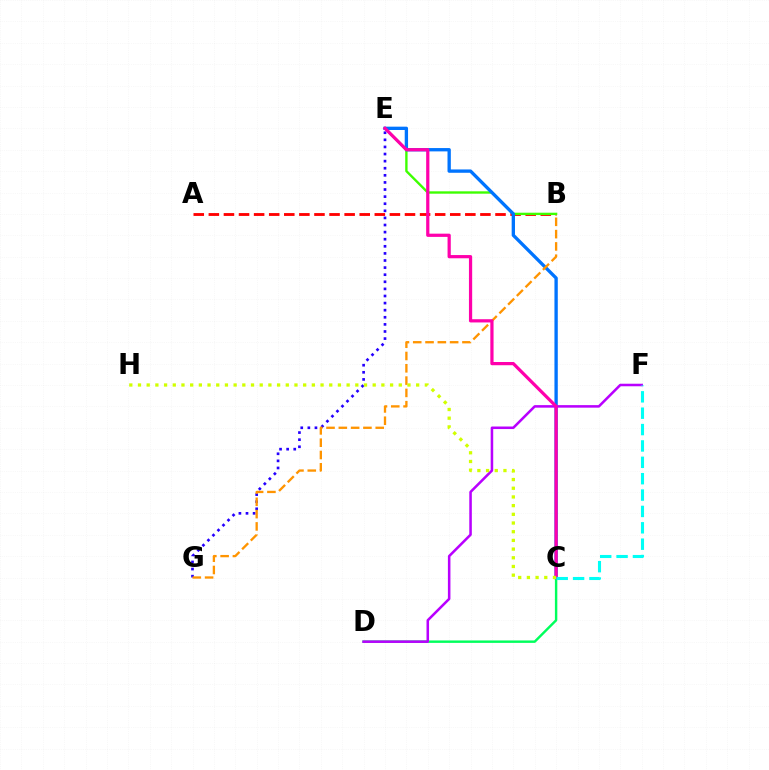{('A', 'B'): [{'color': '#ff0000', 'line_style': 'dashed', 'thickness': 2.05}], ('C', 'D'): [{'color': '#00ff5c', 'line_style': 'solid', 'thickness': 1.75}], ('B', 'E'): [{'color': '#3dff00', 'line_style': 'solid', 'thickness': 1.71}], ('C', 'E'): [{'color': '#0074ff', 'line_style': 'solid', 'thickness': 2.4}, {'color': '#ff00ac', 'line_style': 'solid', 'thickness': 2.32}], ('D', 'F'): [{'color': '#b900ff', 'line_style': 'solid', 'thickness': 1.83}], ('E', 'G'): [{'color': '#2500ff', 'line_style': 'dotted', 'thickness': 1.93}], ('B', 'G'): [{'color': '#ff9400', 'line_style': 'dashed', 'thickness': 1.67}], ('C', 'H'): [{'color': '#d1ff00', 'line_style': 'dotted', 'thickness': 2.36}], ('C', 'F'): [{'color': '#00fff6', 'line_style': 'dashed', 'thickness': 2.22}]}